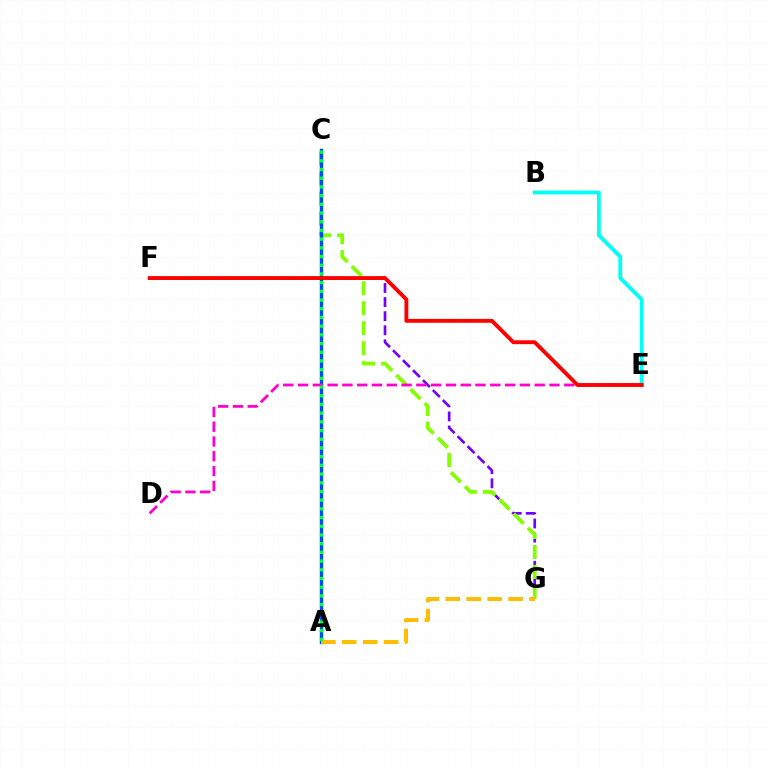{('F', 'G'): [{'color': '#7200ff', 'line_style': 'dashed', 'thickness': 1.91}], ('B', 'E'): [{'color': '#00fff6', 'line_style': 'solid', 'thickness': 2.75}], ('C', 'G'): [{'color': '#84ff00', 'line_style': 'dashed', 'thickness': 2.71}], ('A', 'C'): [{'color': '#004bff', 'line_style': 'solid', 'thickness': 2.42}, {'color': '#00ff39', 'line_style': 'dotted', 'thickness': 2.36}], ('A', 'G'): [{'color': '#ffbd00', 'line_style': 'dashed', 'thickness': 2.84}], ('D', 'E'): [{'color': '#ff00cf', 'line_style': 'dashed', 'thickness': 2.01}], ('E', 'F'): [{'color': '#ff0000', 'line_style': 'solid', 'thickness': 2.79}]}